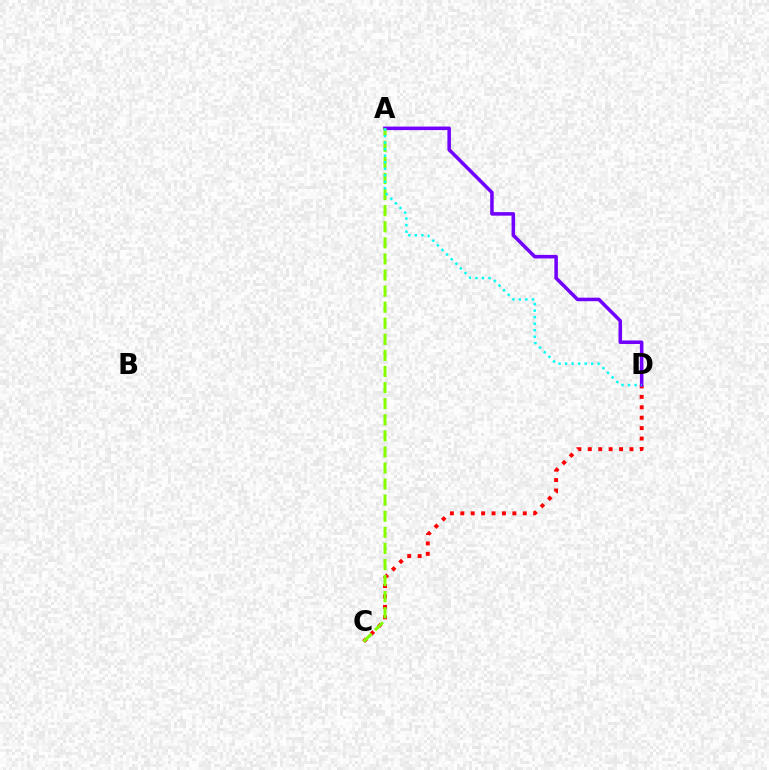{('C', 'D'): [{'color': '#ff0000', 'line_style': 'dotted', 'thickness': 2.83}], ('A', 'D'): [{'color': '#7200ff', 'line_style': 'solid', 'thickness': 2.54}, {'color': '#00fff6', 'line_style': 'dotted', 'thickness': 1.77}], ('A', 'C'): [{'color': '#84ff00', 'line_style': 'dashed', 'thickness': 2.18}]}